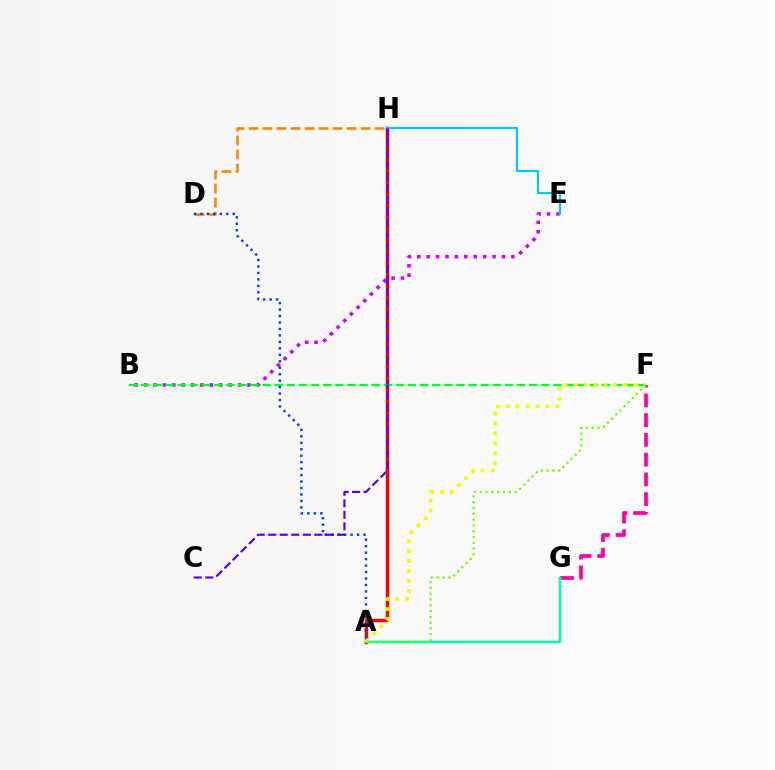{('B', 'E'): [{'color': '#d600ff', 'line_style': 'dotted', 'thickness': 2.56}], ('F', 'G'): [{'color': '#ff00a0', 'line_style': 'dashed', 'thickness': 2.68}], ('A', 'H'): [{'color': '#ff0000', 'line_style': 'solid', 'thickness': 2.49}], ('A', 'G'): [{'color': '#00ffaf', 'line_style': 'solid', 'thickness': 1.79}], ('D', 'H'): [{'color': '#ff8800', 'line_style': 'dashed', 'thickness': 1.9}], ('B', 'F'): [{'color': '#00ff27', 'line_style': 'dashed', 'thickness': 1.65}], ('E', 'H'): [{'color': '#00c7ff', 'line_style': 'solid', 'thickness': 1.54}], ('A', 'F'): [{'color': '#eeff00', 'line_style': 'dotted', 'thickness': 2.7}, {'color': '#66ff00', 'line_style': 'dotted', 'thickness': 1.58}], ('A', 'D'): [{'color': '#003fff', 'line_style': 'dotted', 'thickness': 1.76}], ('C', 'H'): [{'color': '#4f00ff', 'line_style': 'dashed', 'thickness': 1.56}]}